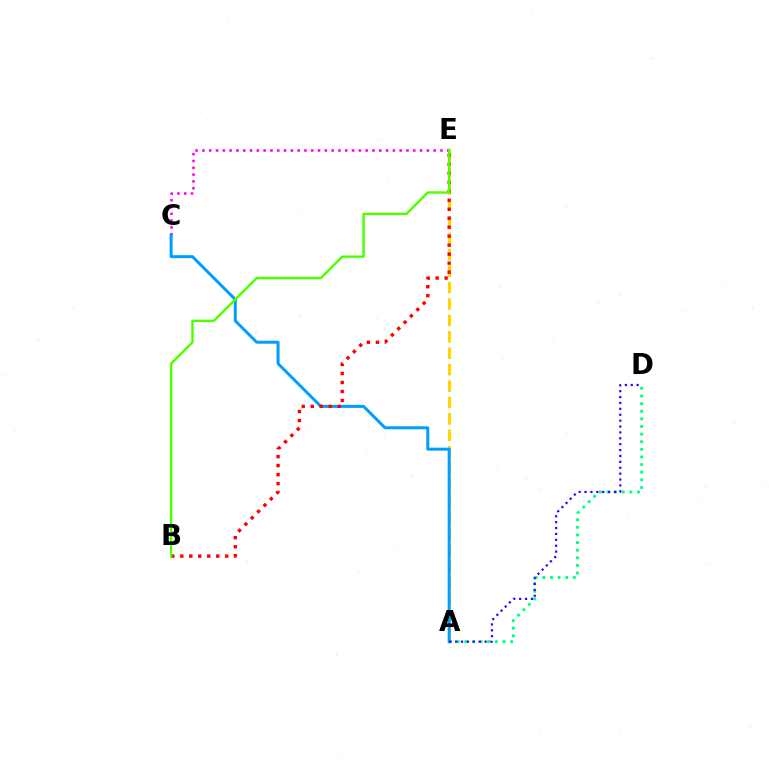{('A', 'E'): [{'color': '#ffd500', 'line_style': 'dashed', 'thickness': 2.23}], ('A', 'D'): [{'color': '#00ff86', 'line_style': 'dotted', 'thickness': 2.07}, {'color': '#3700ff', 'line_style': 'dotted', 'thickness': 1.6}], ('C', 'E'): [{'color': '#ff00ed', 'line_style': 'dotted', 'thickness': 1.85}], ('A', 'C'): [{'color': '#009eff', 'line_style': 'solid', 'thickness': 2.16}], ('B', 'E'): [{'color': '#ff0000', 'line_style': 'dotted', 'thickness': 2.44}, {'color': '#4fff00', 'line_style': 'solid', 'thickness': 1.73}]}